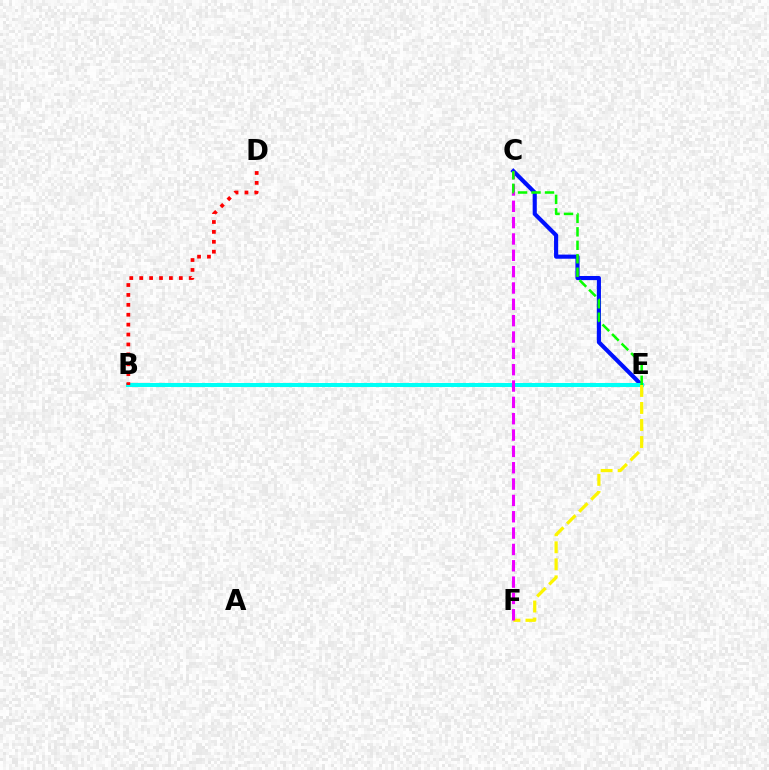{('C', 'E'): [{'color': '#0010ff', 'line_style': 'solid', 'thickness': 2.98}, {'color': '#08ff00', 'line_style': 'dashed', 'thickness': 1.83}], ('B', 'E'): [{'color': '#00fff6', 'line_style': 'solid', 'thickness': 2.88}], ('B', 'D'): [{'color': '#ff0000', 'line_style': 'dotted', 'thickness': 2.69}], ('E', 'F'): [{'color': '#fcf500', 'line_style': 'dashed', 'thickness': 2.31}], ('C', 'F'): [{'color': '#ee00ff', 'line_style': 'dashed', 'thickness': 2.22}]}